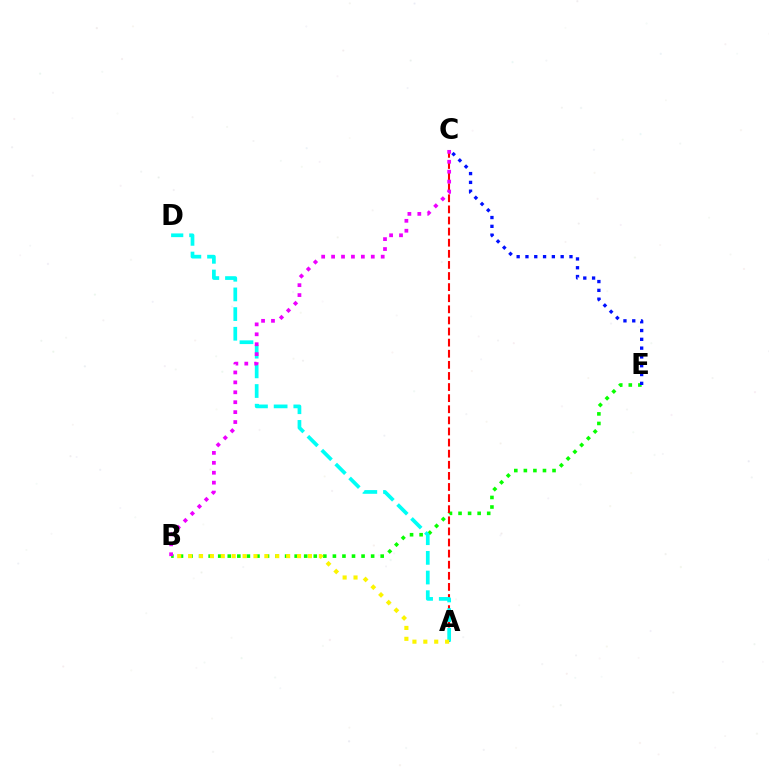{('B', 'E'): [{'color': '#08ff00', 'line_style': 'dotted', 'thickness': 2.6}], ('A', 'C'): [{'color': '#ff0000', 'line_style': 'dashed', 'thickness': 1.51}], ('C', 'E'): [{'color': '#0010ff', 'line_style': 'dotted', 'thickness': 2.39}], ('A', 'D'): [{'color': '#00fff6', 'line_style': 'dashed', 'thickness': 2.67}], ('B', 'C'): [{'color': '#ee00ff', 'line_style': 'dotted', 'thickness': 2.7}], ('A', 'B'): [{'color': '#fcf500', 'line_style': 'dotted', 'thickness': 2.96}]}